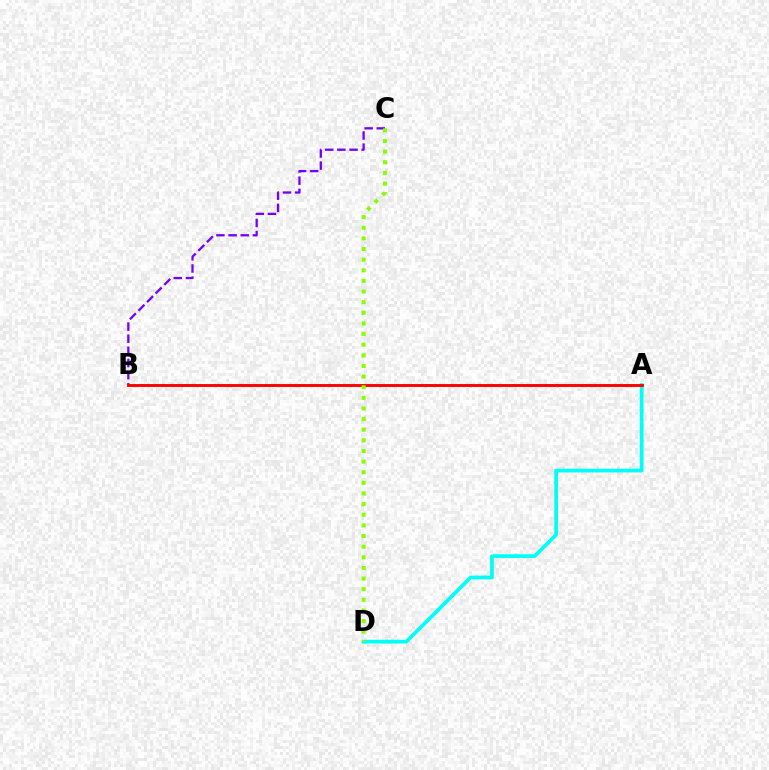{('B', 'C'): [{'color': '#7200ff', 'line_style': 'dashed', 'thickness': 1.65}], ('A', 'D'): [{'color': '#00fff6', 'line_style': 'solid', 'thickness': 2.69}], ('A', 'B'): [{'color': '#ff0000', 'line_style': 'solid', 'thickness': 2.09}], ('C', 'D'): [{'color': '#84ff00', 'line_style': 'dotted', 'thickness': 2.89}]}